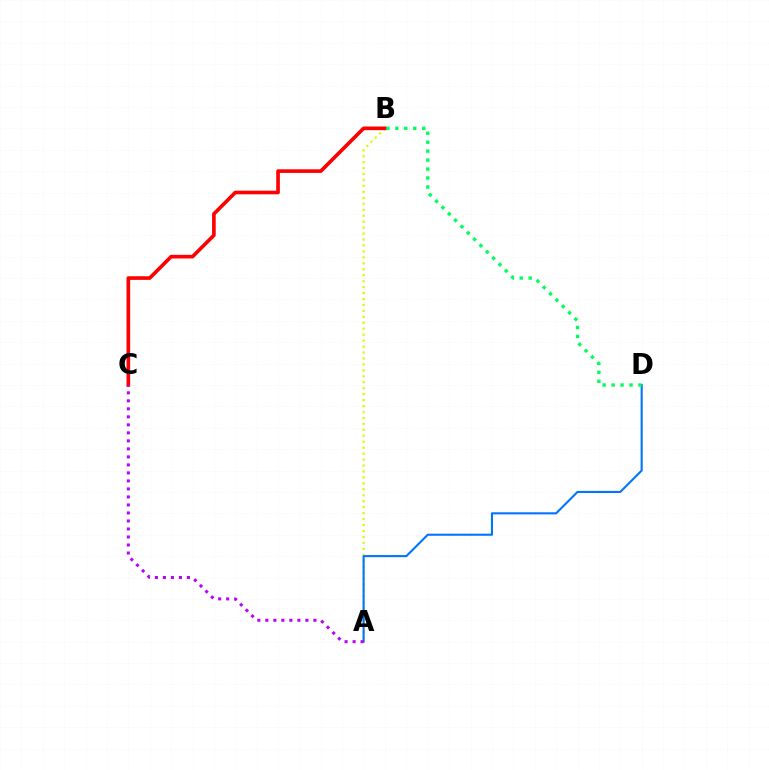{('A', 'B'): [{'color': '#d1ff00', 'line_style': 'dotted', 'thickness': 1.62}], ('B', 'C'): [{'color': '#ff0000', 'line_style': 'solid', 'thickness': 2.62}], ('A', 'D'): [{'color': '#0074ff', 'line_style': 'solid', 'thickness': 1.5}], ('B', 'D'): [{'color': '#00ff5c', 'line_style': 'dotted', 'thickness': 2.43}], ('A', 'C'): [{'color': '#b900ff', 'line_style': 'dotted', 'thickness': 2.18}]}